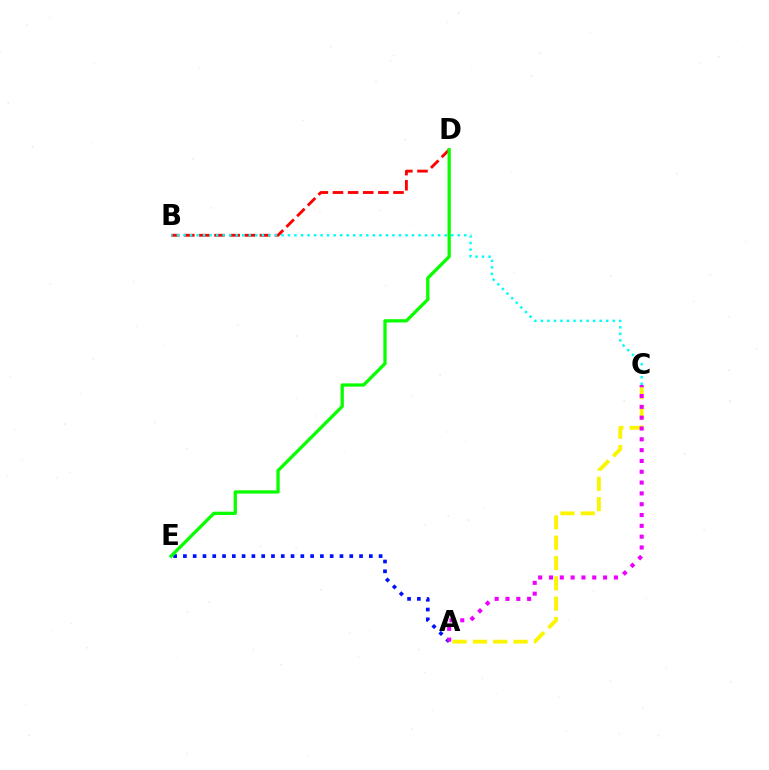{('A', 'C'): [{'color': '#fcf500', 'line_style': 'dashed', 'thickness': 2.76}, {'color': '#ee00ff', 'line_style': 'dotted', 'thickness': 2.94}], ('B', 'D'): [{'color': '#ff0000', 'line_style': 'dashed', 'thickness': 2.06}], ('A', 'E'): [{'color': '#0010ff', 'line_style': 'dotted', 'thickness': 2.66}], ('D', 'E'): [{'color': '#08ff00', 'line_style': 'solid', 'thickness': 2.36}], ('B', 'C'): [{'color': '#00fff6', 'line_style': 'dotted', 'thickness': 1.77}]}